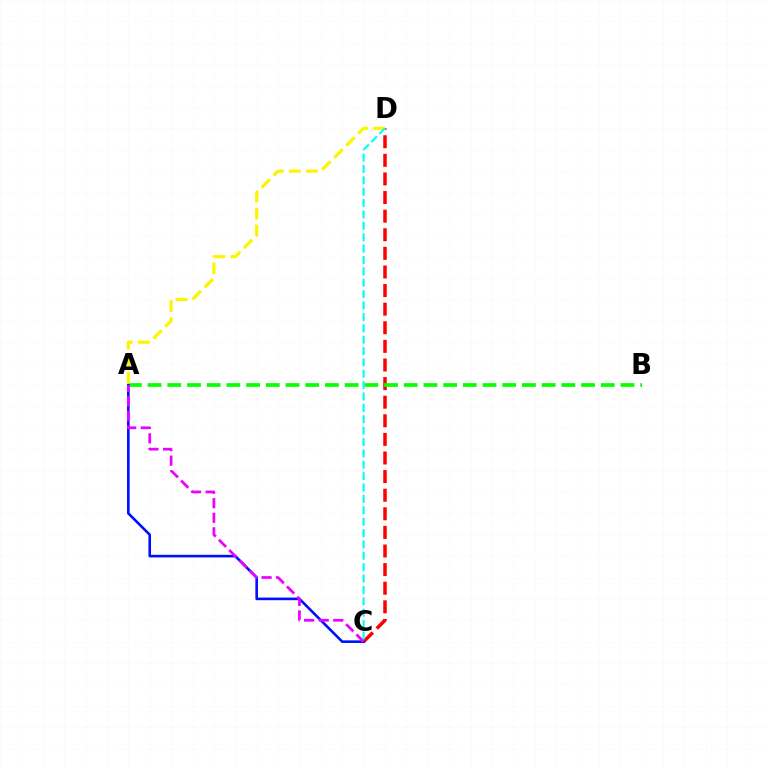{('C', 'D'): [{'color': '#ff0000', 'line_style': 'dashed', 'thickness': 2.53}, {'color': '#00fff6', 'line_style': 'dashed', 'thickness': 1.55}], ('A', 'B'): [{'color': '#08ff00', 'line_style': 'dashed', 'thickness': 2.68}], ('A', 'C'): [{'color': '#0010ff', 'line_style': 'solid', 'thickness': 1.88}, {'color': '#ee00ff', 'line_style': 'dashed', 'thickness': 1.98}], ('A', 'D'): [{'color': '#fcf500', 'line_style': 'dashed', 'thickness': 2.31}]}